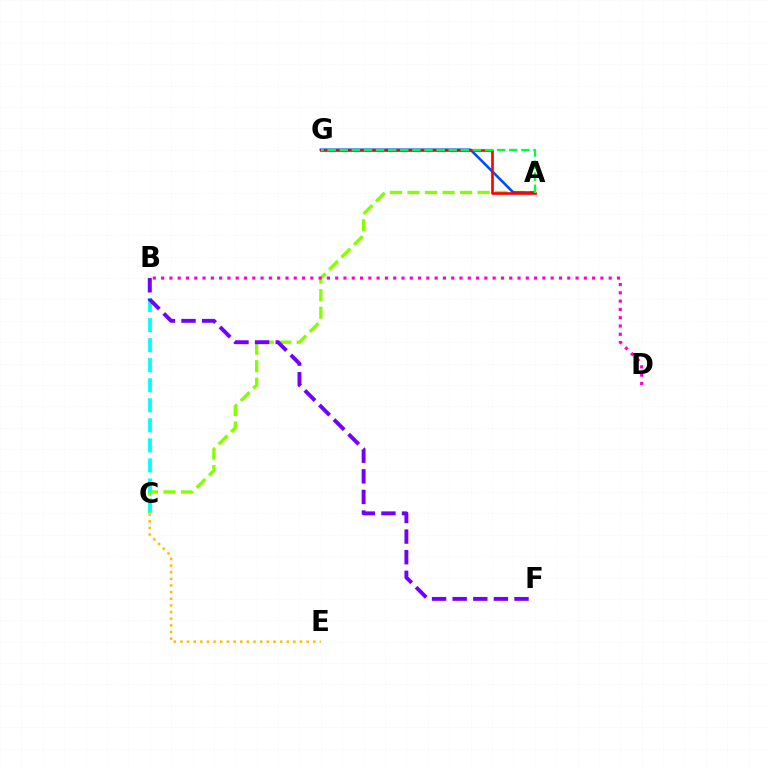{('A', 'C'): [{'color': '#84ff00', 'line_style': 'dashed', 'thickness': 2.38}], ('A', 'G'): [{'color': '#004bff', 'line_style': 'solid', 'thickness': 1.84}, {'color': '#ff0000', 'line_style': 'solid', 'thickness': 1.9}, {'color': '#00ff39', 'line_style': 'dashed', 'thickness': 1.64}], ('C', 'E'): [{'color': '#ffbd00', 'line_style': 'dotted', 'thickness': 1.81}], ('B', 'C'): [{'color': '#00fff6', 'line_style': 'dashed', 'thickness': 2.72}], ('B', 'F'): [{'color': '#7200ff', 'line_style': 'dashed', 'thickness': 2.8}], ('B', 'D'): [{'color': '#ff00cf', 'line_style': 'dotted', 'thickness': 2.25}]}